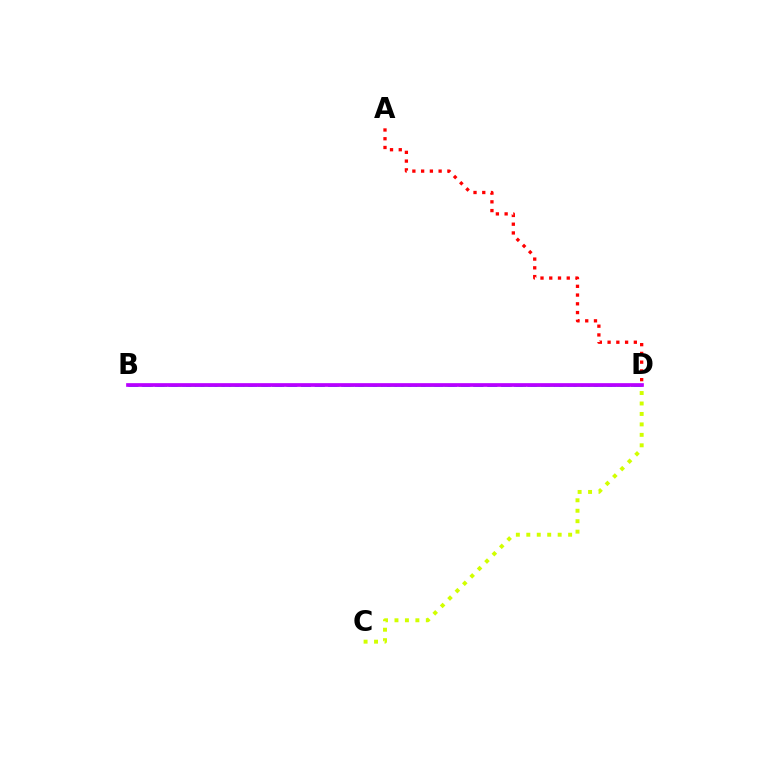{('B', 'D'): [{'color': '#00ff5c', 'line_style': 'dashed', 'thickness': 1.95}, {'color': '#0074ff', 'line_style': 'dashed', 'thickness': 1.81}, {'color': '#b900ff', 'line_style': 'solid', 'thickness': 2.66}], ('C', 'D'): [{'color': '#d1ff00', 'line_style': 'dotted', 'thickness': 2.84}], ('A', 'D'): [{'color': '#ff0000', 'line_style': 'dotted', 'thickness': 2.38}]}